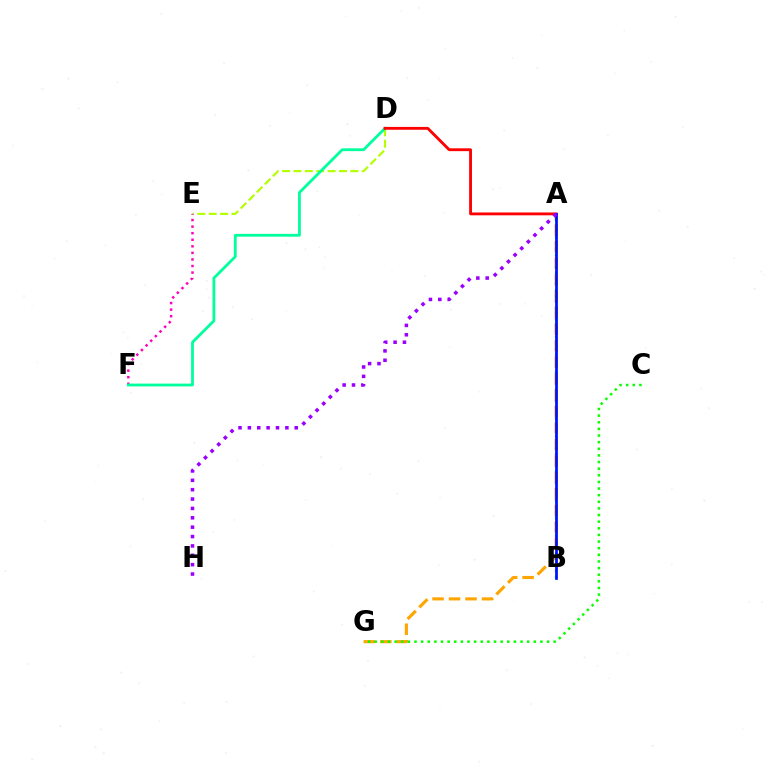{('A', 'B'): [{'color': '#00b5ff', 'line_style': 'dotted', 'thickness': 1.59}, {'color': '#0010ff', 'line_style': 'solid', 'thickness': 1.97}], ('A', 'G'): [{'color': '#ffa500', 'line_style': 'dashed', 'thickness': 2.24}], ('D', 'E'): [{'color': '#b3ff00', 'line_style': 'dashed', 'thickness': 1.55}], ('E', 'F'): [{'color': '#ff00bd', 'line_style': 'dotted', 'thickness': 1.78}], ('C', 'G'): [{'color': '#08ff00', 'line_style': 'dotted', 'thickness': 1.8}], ('D', 'F'): [{'color': '#00ff9d', 'line_style': 'solid', 'thickness': 2.02}], ('A', 'D'): [{'color': '#ff0000', 'line_style': 'solid', 'thickness': 2.04}], ('A', 'H'): [{'color': '#9b00ff', 'line_style': 'dotted', 'thickness': 2.55}]}